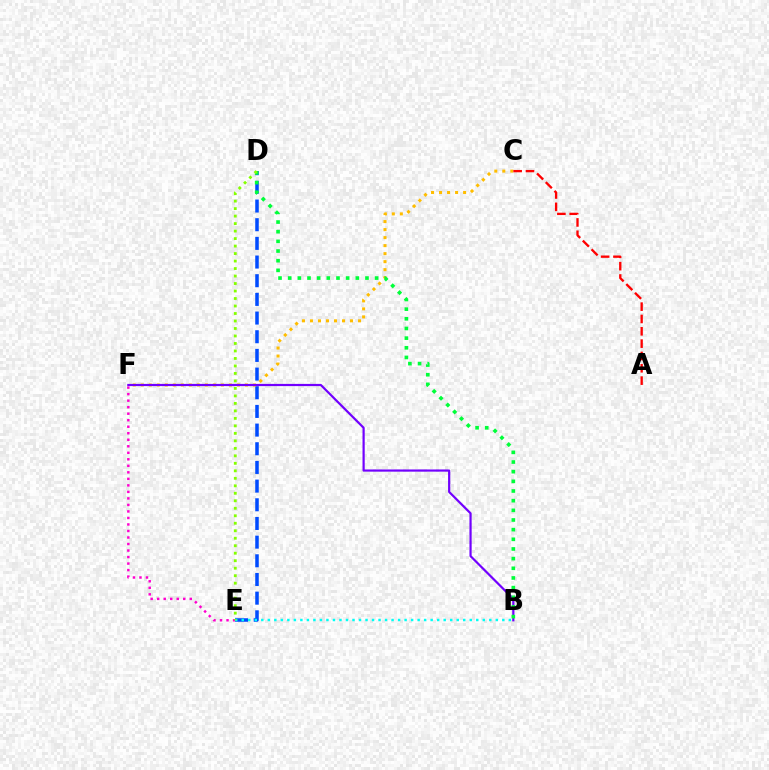{('D', 'E'): [{'color': '#004bff', 'line_style': 'dashed', 'thickness': 2.54}, {'color': '#84ff00', 'line_style': 'dotted', 'thickness': 2.04}], ('E', 'F'): [{'color': '#ff00cf', 'line_style': 'dotted', 'thickness': 1.77}], ('C', 'F'): [{'color': '#ffbd00', 'line_style': 'dotted', 'thickness': 2.18}], ('A', 'C'): [{'color': '#ff0000', 'line_style': 'dashed', 'thickness': 1.68}], ('B', 'E'): [{'color': '#00fff6', 'line_style': 'dotted', 'thickness': 1.77}], ('B', 'F'): [{'color': '#7200ff', 'line_style': 'solid', 'thickness': 1.59}], ('B', 'D'): [{'color': '#00ff39', 'line_style': 'dotted', 'thickness': 2.63}]}